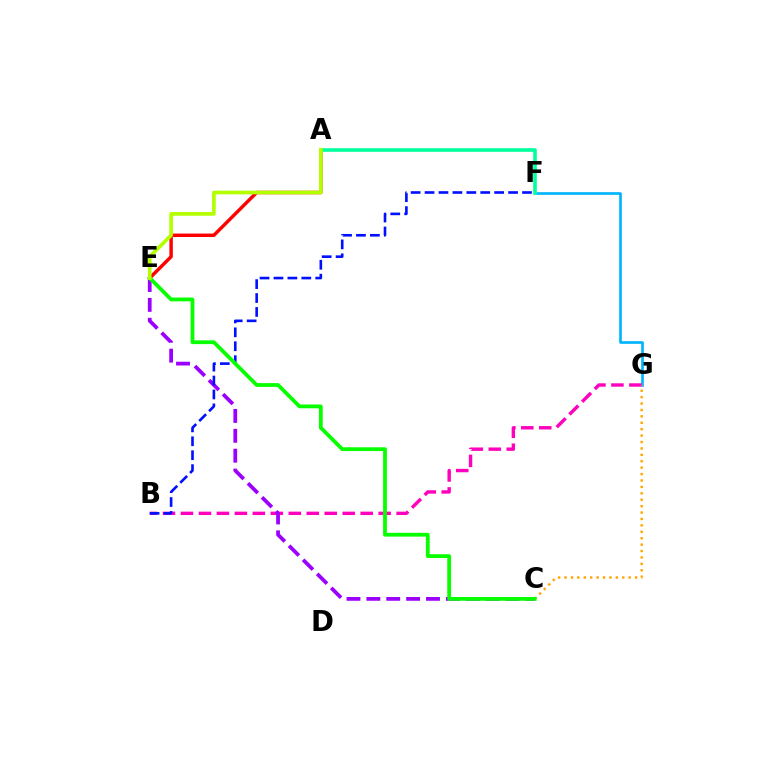{('F', 'G'): [{'color': '#00b5ff', 'line_style': 'solid', 'thickness': 1.91}], ('B', 'G'): [{'color': '#ff00bd', 'line_style': 'dashed', 'thickness': 2.44}], ('A', 'E'): [{'color': '#ff0000', 'line_style': 'solid', 'thickness': 2.48}, {'color': '#b3ff00', 'line_style': 'solid', 'thickness': 2.65}], ('C', 'E'): [{'color': '#9b00ff', 'line_style': 'dashed', 'thickness': 2.7}, {'color': '#08ff00', 'line_style': 'solid', 'thickness': 2.73}], ('A', 'F'): [{'color': '#00ff9d', 'line_style': 'solid', 'thickness': 2.6}], ('B', 'F'): [{'color': '#0010ff', 'line_style': 'dashed', 'thickness': 1.89}], ('C', 'G'): [{'color': '#ffa500', 'line_style': 'dotted', 'thickness': 1.74}]}